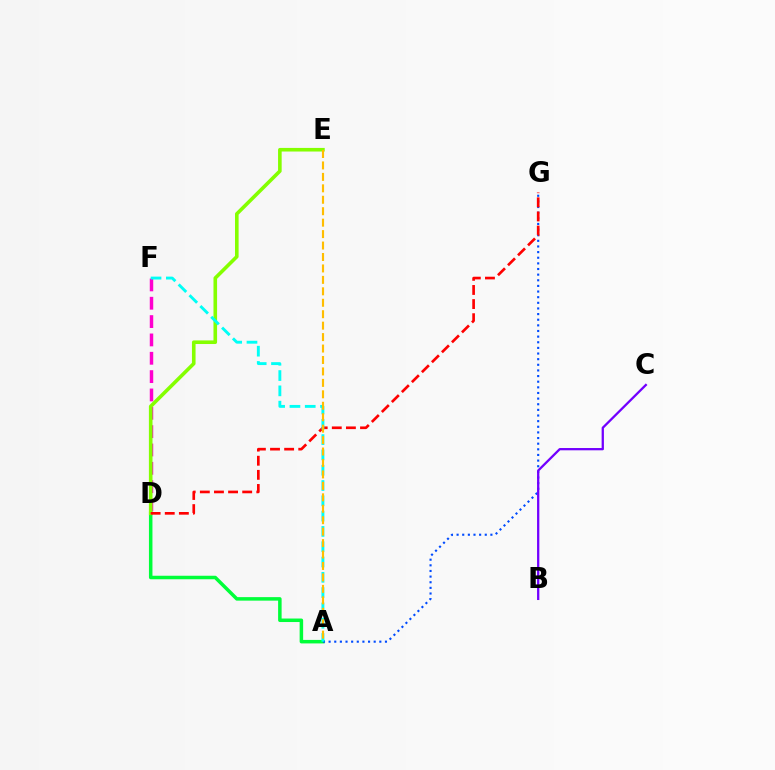{('D', 'F'): [{'color': '#ff00cf', 'line_style': 'dashed', 'thickness': 2.49}], ('A', 'D'): [{'color': '#00ff39', 'line_style': 'solid', 'thickness': 2.52}], ('A', 'G'): [{'color': '#004bff', 'line_style': 'dotted', 'thickness': 1.53}], ('D', 'E'): [{'color': '#84ff00', 'line_style': 'solid', 'thickness': 2.59}], ('B', 'C'): [{'color': '#7200ff', 'line_style': 'solid', 'thickness': 1.64}], ('D', 'G'): [{'color': '#ff0000', 'line_style': 'dashed', 'thickness': 1.92}], ('A', 'F'): [{'color': '#00fff6', 'line_style': 'dashed', 'thickness': 2.08}], ('A', 'E'): [{'color': '#ffbd00', 'line_style': 'dashed', 'thickness': 1.55}]}